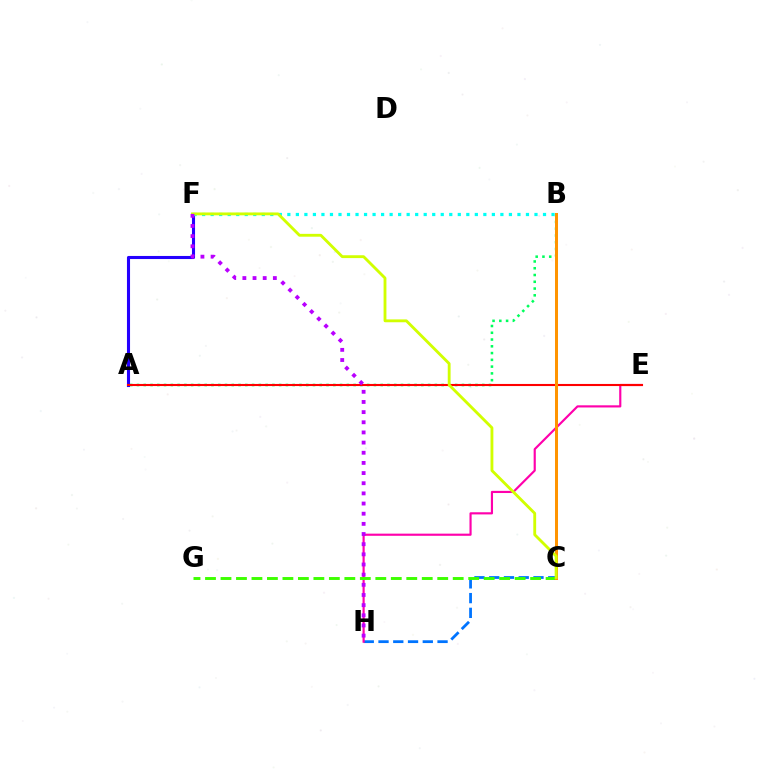{('A', 'B'): [{'color': '#00ff5c', 'line_style': 'dotted', 'thickness': 1.84}], ('C', 'H'): [{'color': '#0074ff', 'line_style': 'dashed', 'thickness': 2.0}], ('E', 'H'): [{'color': '#ff00ac', 'line_style': 'solid', 'thickness': 1.55}], ('C', 'G'): [{'color': '#3dff00', 'line_style': 'dashed', 'thickness': 2.1}], ('A', 'F'): [{'color': '#2500ff', 'line_style': 'solid', 'thickness': 2.22}], ('A', 'E'): [{'color': '#ff0000', 'line_style': 'solid', 'thickness': 1.51}], ('B', 'F'): [{'color': '#00fff6', 'line_style': 'dotted', 'thickness': 2.32}], ('B', 'C'): [{'color': '#ff9400', 'line_style': 'solid', 'thickness': 2.16}], ('C', 'F'): [{'color': '#d1ff00', 'line_style': 'solid', 'thickness': 2.05}], ('F', 'H'): [{'color': '#b900ff', 'line_style': 'dotted', 'thickness': 2.76}]}